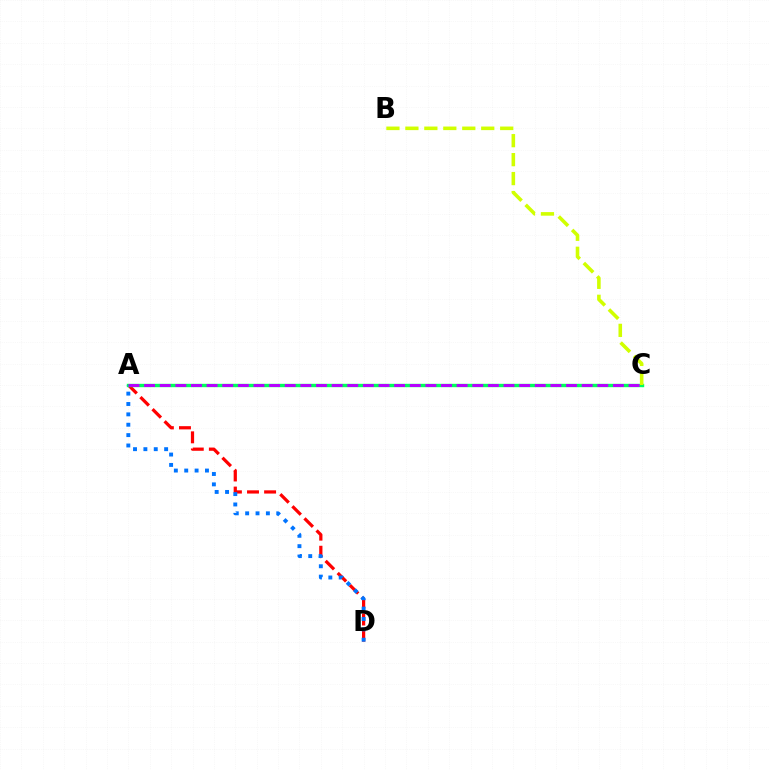{('A', 'D'): [{'color': '#ff0000', 'line_style': 'dashed', 'thickness': 2.32}, {'color': '#0074ff', 'line_style': 'dotted', 'thickness': 2.82}], ('A', 'C'): [{'color': '#00ff5c', 'line_style': 'solid', 'thickness': 2.44}, {'color': '#b900ff', 'line_style': 'dashed', 'thickness': 2.12}], ('B', 'C'): [{'color': '#d1ff00', 'line_style': 'dashed', 'thickness': 2.58}]}